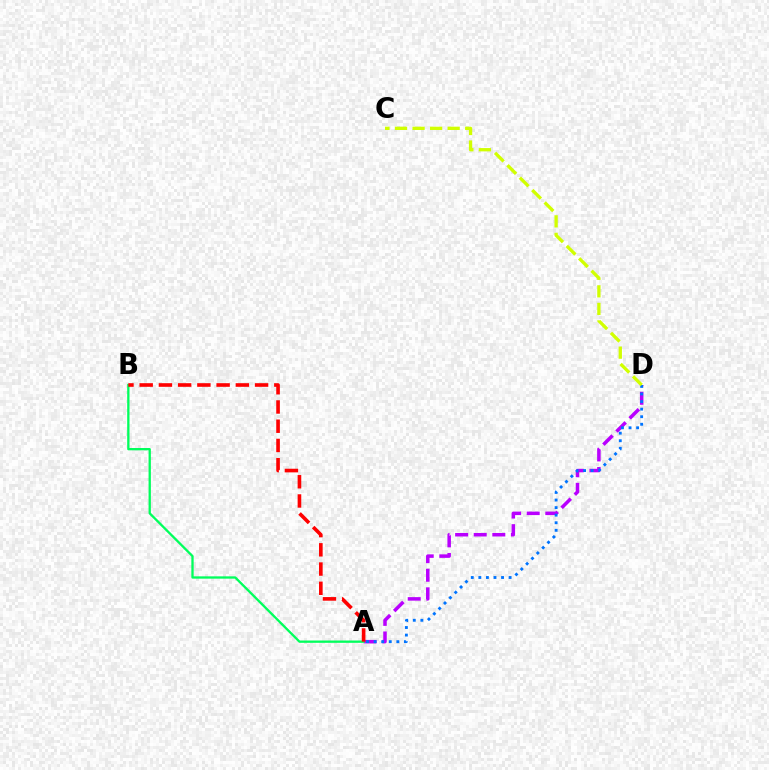{('A', 'D'): [{'color': '#b900ff', 'line_style': 'dashed', 'thickness': 2.53}, {'color': '#0074ff', 'line_style': 'dotted', 'thickness': 2.06}], ('A', 'B'): [{'color': '#00ff5c', 'line_style': 'solid', 'thickness': 1.66}, {'color': '#ff0000', 'line_style': 'dashed', 'thickness': 2.61}], ('C', 'D'): [{'color': '#d1ff00', 'line_style': 'dashed', 'thickness': 2.38}]}